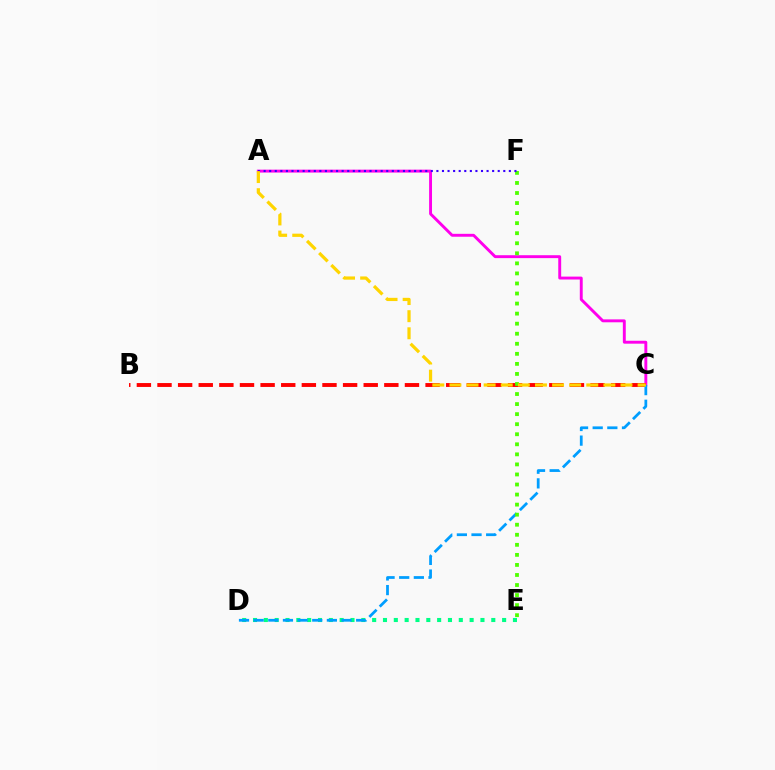{('A', 'C'): [{'color': '#ff00ed', 'line_style': 'solid', 'thickness': 2.1}, {'color': '#ffd500', 'line_style': 'dashed', 'thickness': 2.32}], ('B', 'C'): [{'color': '#ff0000', 'line_style': 'dashed', 'thickness': 2.8}], ('D', 'E'): [{'color': '#00ff86', 'line_style': 'dotted', 'thickness': 2.94}], ('C', 'D'): [{'color': '#009eff', 'line_style': 'dashed', 'thickness': 1.99}], ('E', 'F'): [{'color': '#4fff00', 'line_style': 'dotted', 'thickness': 2.73}], ('A', 'F'): [{'color': '#3700ff', 'line_style': 'dotted', 'thickness': 1.51}]}